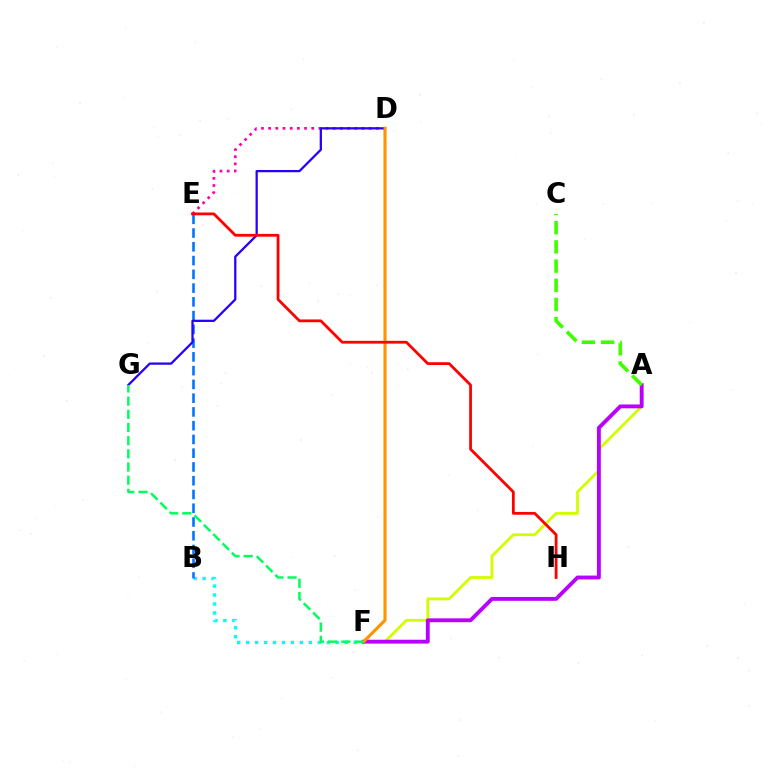{('B', 'F'): [{'color': '#00fff6', 'line_style': 'dotted', 'thickness': 2.43}], ('B', 'E'): [{'color': '#0074ff', 'line_style': 'dashed', 'thickness': 1.87}], ('D', 'E'): [{'color': '#ff00ac', 'line_style': 'dotted', 'thickness': 1.95}], ('A', 'F'): [{'color': '#d1ff00', 'line_style': 'solid', 'thickness': 2.03}, {'color': '#b900ff', 'line_style': 'solid', 'thickness': 2.78}], ('D', 'G'): [{'color': '#2500ff', 'line_style': 'solid', 'thickness': 1.63}], ('A', 'C'): [{'color': '#3dff00', 'line_style': 'dashed', 'thickness': 2.61}], ('D', 'F'): [{'color': '#ff9400', 'line_style': 'solid', 'thickness': 2.26}], ('E', 'H'): [{'color': '#ff0000', 'line_style': 'solid', 'thickness': 2.0}], ('F', 'G'): [{'color': '#00ff5c', 'line_style': 'dashed', 'thickness': 1.79}]}